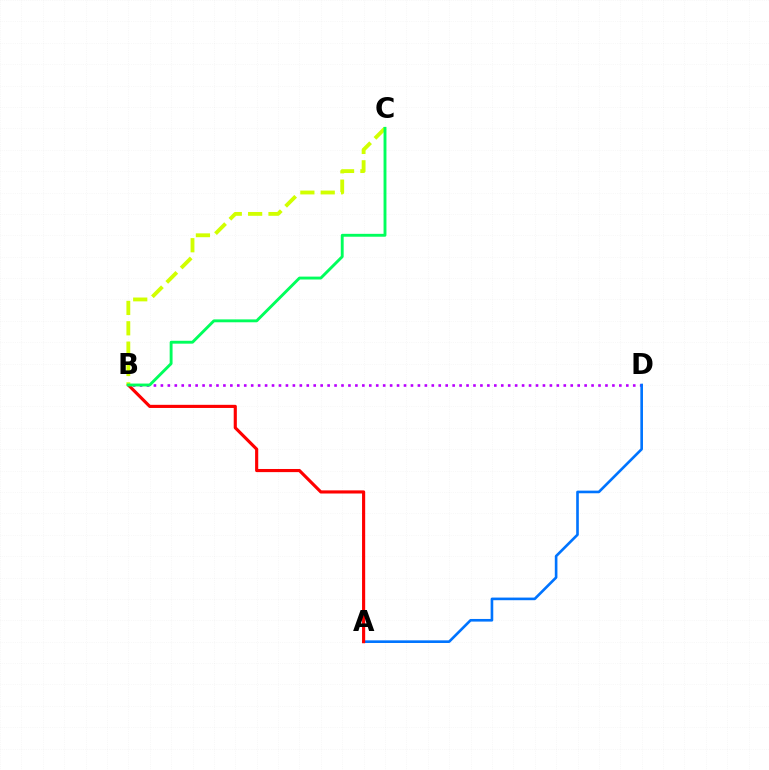{('B', 'D'): [{'color': '#b900ff', 'line_style': 'dotted', 'thickness': 1.89}], ('A', 'D'): [{'color': '#0074ff', 'line_style': 'solid', 'thickness': 1.9}], ('A', 'B'): [{'color': '#ff0000', 'line_style': 'solid', 'thickness': 2.26}], ('B', 'C'): [{'color': '#d1ff00', 'line_style': 'dashed', 'thickness': 2.77}, {'color': '#00ff5c', 'line_style': 'solid', 'thickness': 2.08}]}